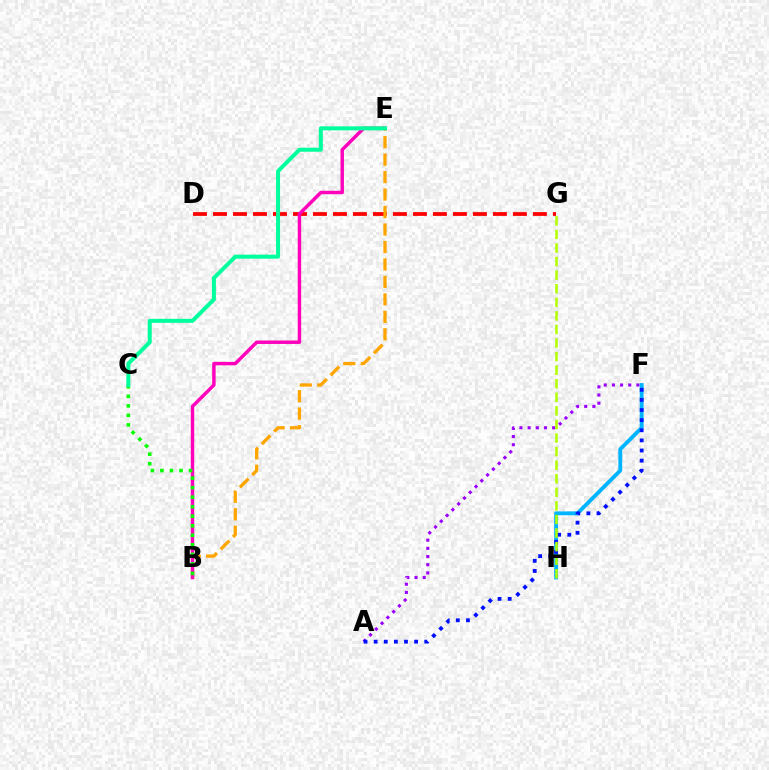{('D', 'G'): [{'color': '#ff0000', 'line_style': 'dashed', 'thickness': 2.72}], ('A', 'F'): [{'color': '#9b00ff', 'line_style': 'dotted', 'thickness': 2.22}, {'color': '#0010ff', 'line_style': 'dotted', 'thickness': 2.75}], ('B', 'E'): [{'color': '#ffa500', 'line_style': 'dashed', 'thickness': 2.37}, {'color': '#ff00bd', 'line_style': 'solid', 'thickness': 2.48}], ('F', 'H'): [{'color': '#00b5ff', 'line_style': 'solid', 'thickness': 2.78}], ('B', 'C'): [{'color': '#08ff00', 'line_style': 'dotted', 'thickness': 2.59}], ('C', 'E'): [{'color': '#00ff9d', 'line_style': 'solid', 'thickness': 2.89}], ('G', 'H'): [{'color': '#b3ff00', 'line_style': 'dashed', 'thickness': 1.84}]}